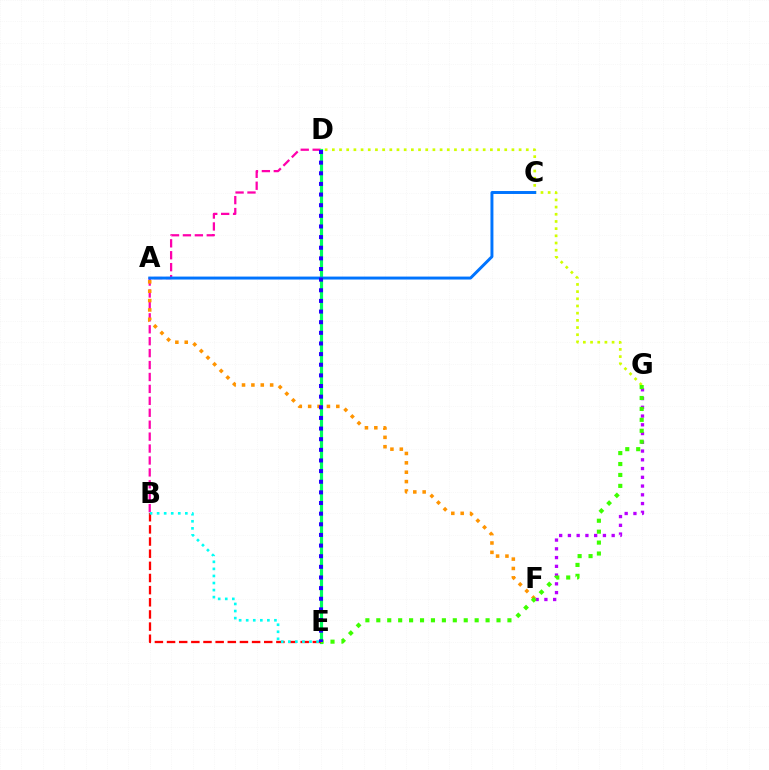{('F', 'G'): [{'color': '#b900ff', 'line_style': 'dotted', 'thickness': 2.38}], ('B', 'D'): [{'color': '#ff00ac', 'line_style': 'dashed', 'thickness': 1.62}], ('D', 'G'): [{'color': '#d1ff00', 'line_style': 'dotted', 'thickness': 1.95}], ('D', 'E'): [{'color': '#00ff5c', 'line_style': 'solid', 'thickness': 2.28}, {'color': '#2500ff', 'line_style': 'dotted', 'thickness': 2.89}], ('B', 'E'): [{'color': '#ff0000', 'line_style': 'dashed', 'thickness': 1.65}, {'color': '#00fff6', 'line_style': 'dotted', 'thickness': 1.92}], ('A', 'C'): [{'color': '#0074ff', 'line_style': 'solid', 'thickness': 2.12}], ('A', 'F'): [{'color': '#ff9400', 'line_style': 'dotted', 'thickness': 2.55}], ('E', 'G'): [{'color': '#3dff00', 'line_style': 'dotted', 'thickness': 2.97}]}